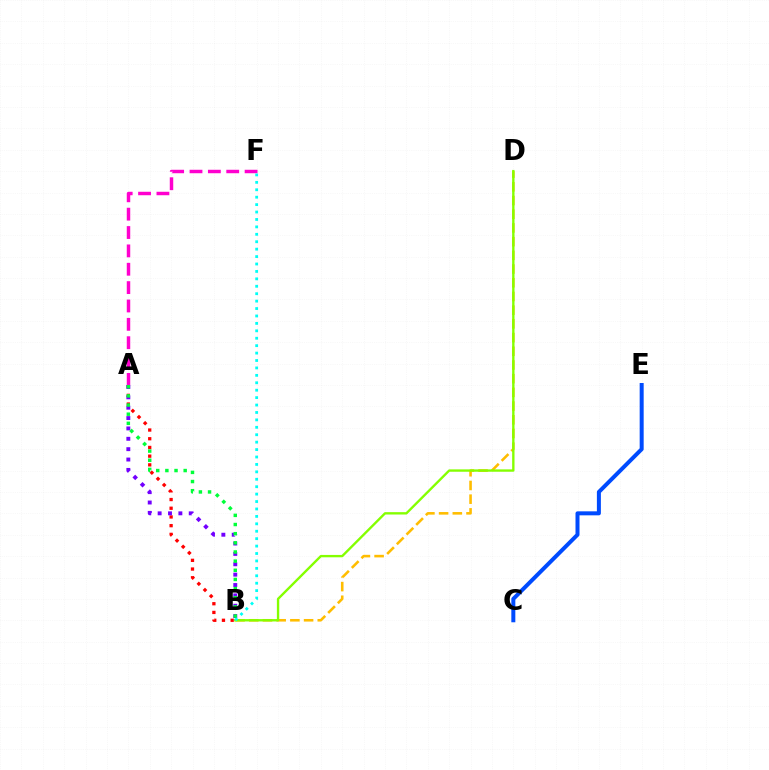{('A', 'B'): [{'color': '#ff0000', 'line_style': 'dotted', 'thickness': 2.37}, {'color': '#7200ff', 'line_style': 'dotted', 'thickness': 2.82}, {'color': '#00ff39', 'line_style': 'dotted', 'thickness': 2.49}], ('B', 'D'): [{'color': '#ffbd00', 'line_style': 'dashed', 'thickness': 1.86}, {'color': '#84ff00', 'line_style': 'solid', 'thickness': 1.7}], ('A', 'F'): [{'color': '#ff00cf', 'line_style': 'dashed', 'thickness': 2.49}], ('C', 'E'): [{'color': '#004bff', 'line_style': 'solid', 'thickness': 2.88}], ('B', 'F'): [{'color': '#00fff6', 'line_style': 'dotted', 'thickness': 2.02}]}